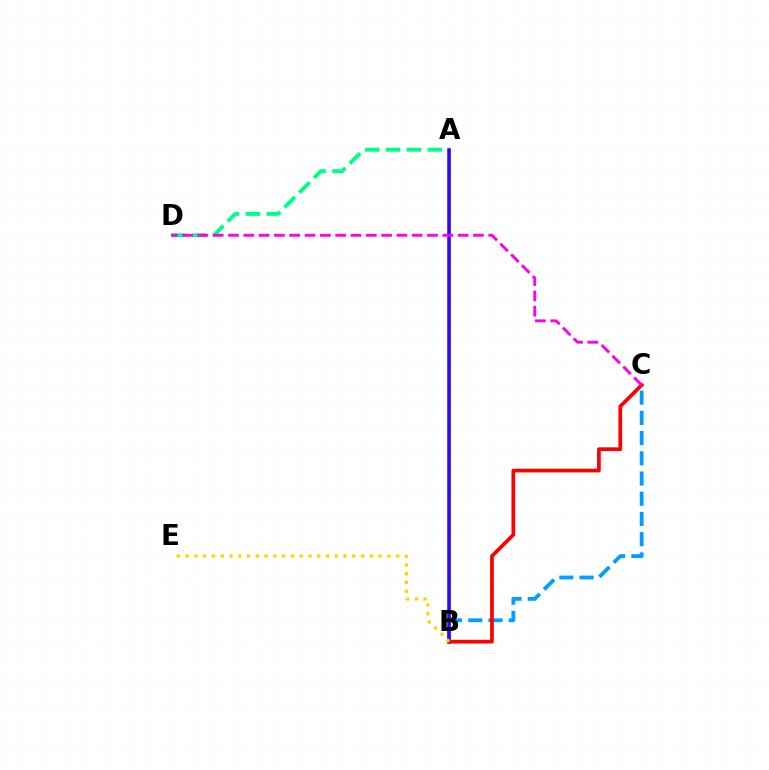{('A', 'D'): [{'color': '#00ff86', 'line_style': 'dashed', 'thickness': 2.83}], ('B', 'C'): [{'color': '#009eff', 'line_style': 'dashed', 'thickness': 2.75}, {'color': '#ff0000', 'line_style': 'solid', 'thickness': 2.67}], ('A', 'B'): [{'color': '#4fff00', 'line_style': 'solid', 'thickness': 2.13}, {'color': '#3700ff', 'line_style': 'solid', 'thickness': 2.55}], ('B', 'E'): [{'color': '#ffd500', 'line_style': 'dotted', 'thickness': 2.38}], ('C', 'D'): [{'color': '#ff00ed', 'line_style': 'dashed', 'thickness': 2.08}]}